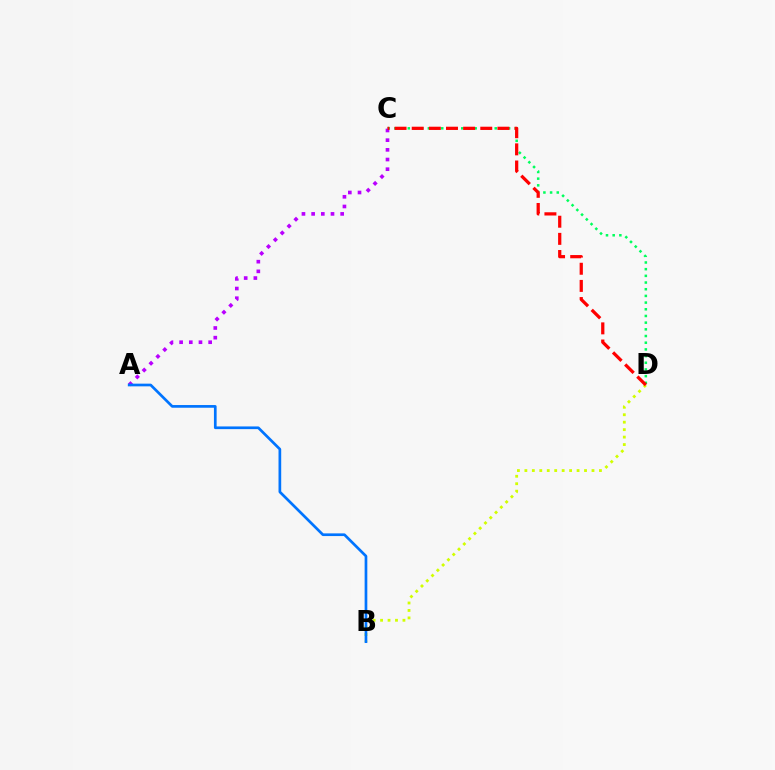{('B', 'D'): [{'color': '#d1ff00', 'line_style': 'dotted', 'thickness': 2.03}], ('C', 'D'): [{'color': '#00ff5c', 'line_style': 'dotted', 'thickness': 1.82}, {'color': '#ff0000', 'line_style': 'dashed', 'thickness': 2.33}], ('A', 'C'): [{'color': '#b900ff', 'line_style': 'dotted', 'thickness': 2.63}], ('A', 'B'): [{'color': '#0074ff', 'line_style': 'solid', 'thickness': 1.94}]}